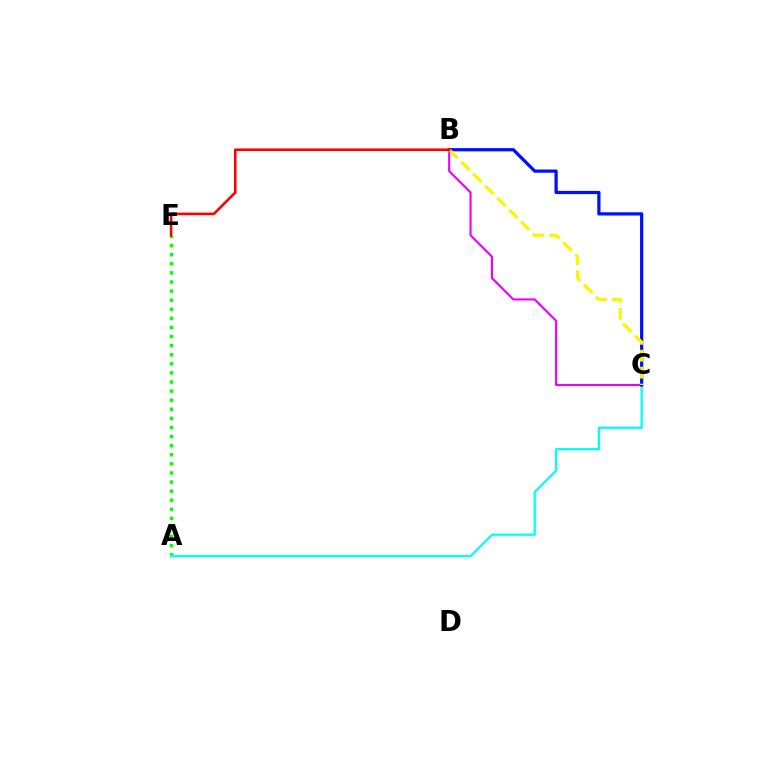{('A', 'E'): [{'color': '#08ff00', 'line_style': 'dotted', 'thickness': 2.47}], ('A', 'C'): [{'color': '#00fff6', 'line_style': 'solid', 'thickness': 1.63}], ('B', 'C'): [{'color': '#ee00ff', 'line_style': 'solid', 'thickness': 1.53}, {'color': '#0010ff', 'line_style': 'solid', 'thickness': 2.33}, {'color': '#fcf500', 'line_style': 'dashed', 'thickness': 2.3}], ('B', 'E'): [{'color': '#ff0000', 'line_style': 'solid', 'thickness': 1.84}]}